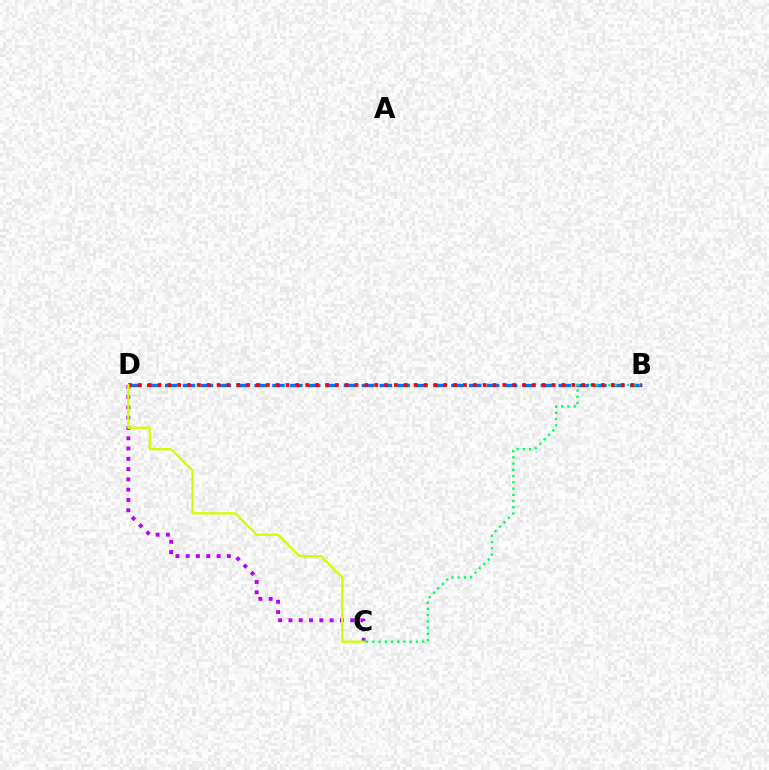{('C', 'D'): [{'color': '#b900ff', 'line_style': 'dotted', 'thickness': 2.8}, {'color': '#d1ff00', 'line_style': 'solid', 'thickness': 1.66}], ('B', 'D'): [{'color': '#0074ff', 'line_style': 'dashed', 'thickness': 2.43}, {'color': '#ff0000', 'line_style': 'dotted', 'thickness': 2.68}], ('B', 'C'): [{'color': '#00ff5c', 'line_style': 'dotted', 'thickness': 1.69}]}